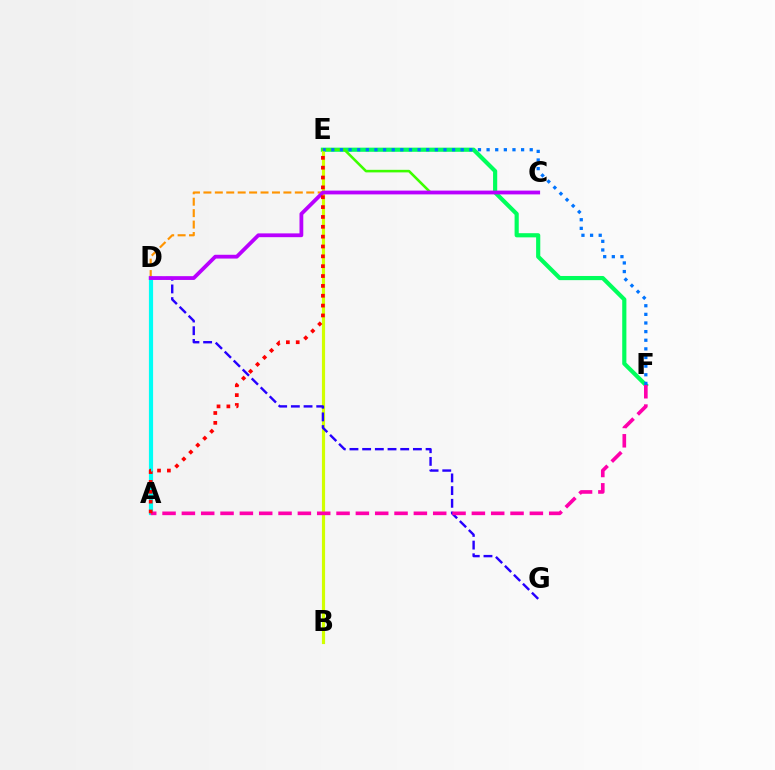{('A', 'D'): [{'color': '#00fff6', 'line_style': 'solid', 'thickness': 3.0}], ('E', 'F'): [{'color': '#00ff5c', 'line_style': 'solid', 'thickness': 3.0}, {'color': '#0074ff', 'line_style': 'dotted', 'thickness': 2.34}], ('B', 'E'): [{'color': '#d1ff00', 'line_style': 'solid', 'thickness': 2.28}], ('C', 'E'): [{'color': '#3dff00', 'line_style': 'solid', 'thickness': 1.85}], ('D', 'G'): [{'color': '#2500ff', 'line_style': 'dashed', 'thickness': 1.72}], ('C', 'D'): [{'color': '#ff9400', 'line_style': 'dashed', 'thickness': 1.55}, {'color': '#b900ff', 'line_style': 'solid', 'thickness': 2.73}], ('A', 'F'): [{'color': '#ff00ac', 'line_style': 'dashed', 'thickness': 2.63}], ('A', 'E'): [{'color': '#ff0000', 'line_style': 'dotted', 'thickness': 2.68}]}